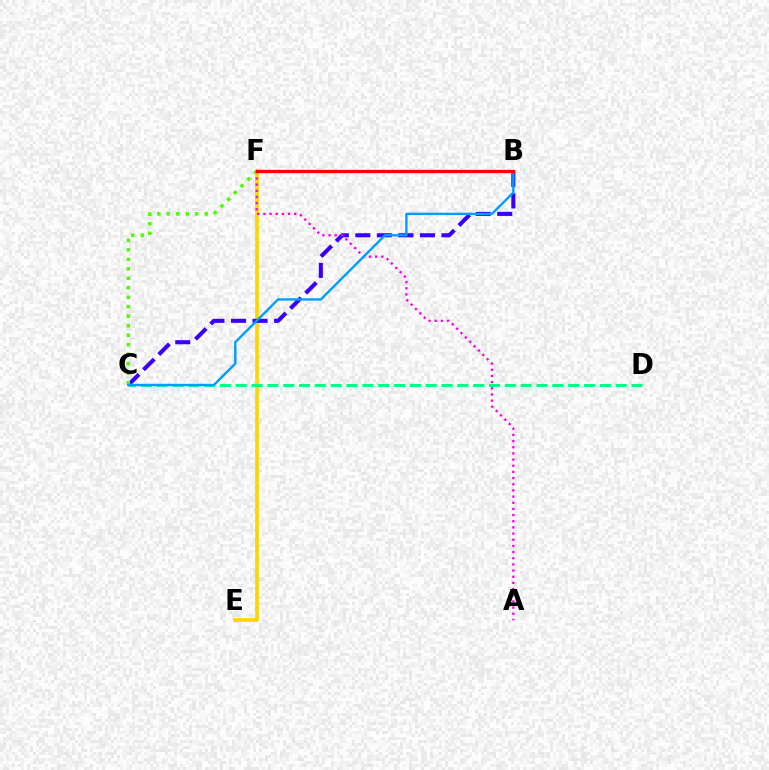{('E', 'F'): [{'color': '#ffd500', 'line_style': 'solid', 'thickness': 2.64}], ('C', 'D'): [{'color': '#00ff86', 'line_style': 'dashed', 'thickness': 2.15}], ('B', 'C'): [{'color': '#3700ff', 'line_style': 'dashed', 'thickness': 2.93}, {'color': '#009eff', 'line_style': 'solid', 'thickness': 1.71}], ('A', 'F'): [{'color': '#ff00ed', 'line_style': 'dotted', 'thickness': 1.68}], ('C', 'F'): [{'color': '#4fff00', 'line_style': 'dotted', 'thickness': 2.58}], ('B', 'F'): [{'color': '#ff0000', 'line_style': 'solid', 'thickness': 2.39}]}